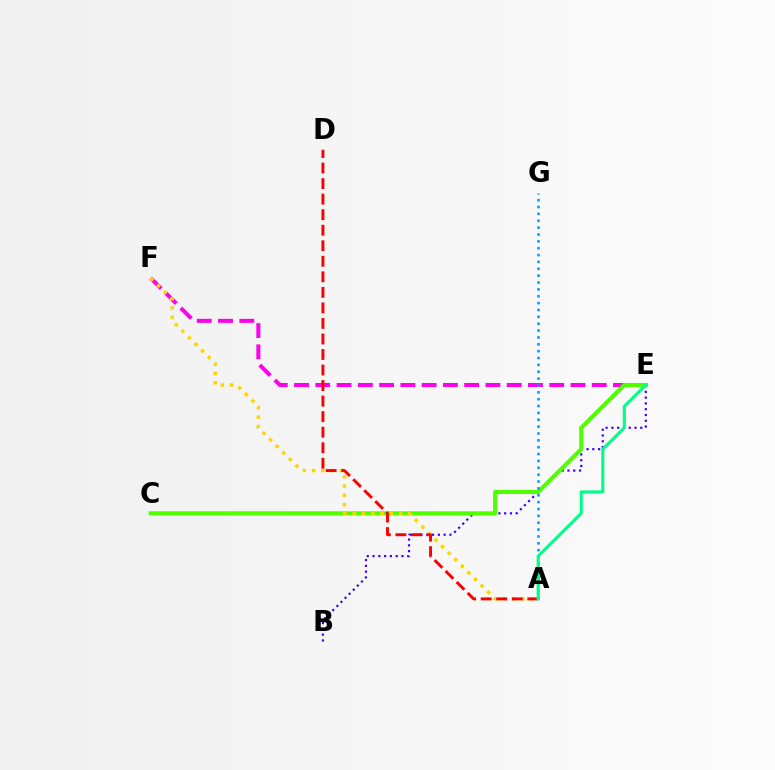{('B', 'E'): [{'color': '#3700ff', 'line_style': 'dotted', 'thickness': 1.57}], ('E', 'F'): [{'color': '#ff00ed', 'line_style': 'dashed', 'thickness': 2.89}], ('C', 'E'): [{'color': '#4fff00', 'line_style': 'solid', 'thickness': 2.94}], ('A', 'F'): [{'color': '#ffd500', 'line_style': 'dotted', 'thickness': 2.52}], ('A', 'G'): [{'color': '#009eff', 'line_style': 'dotted', 'thickness': 1.86}], ('A', 'D'): [{'color': '#ff0000', 'line_style': 'dashed', 'thickness': 2.11}], ('A', 'E'): [{'color': '#00ff86', 'line_style': 'solid', 'thickness': 2.23}]}